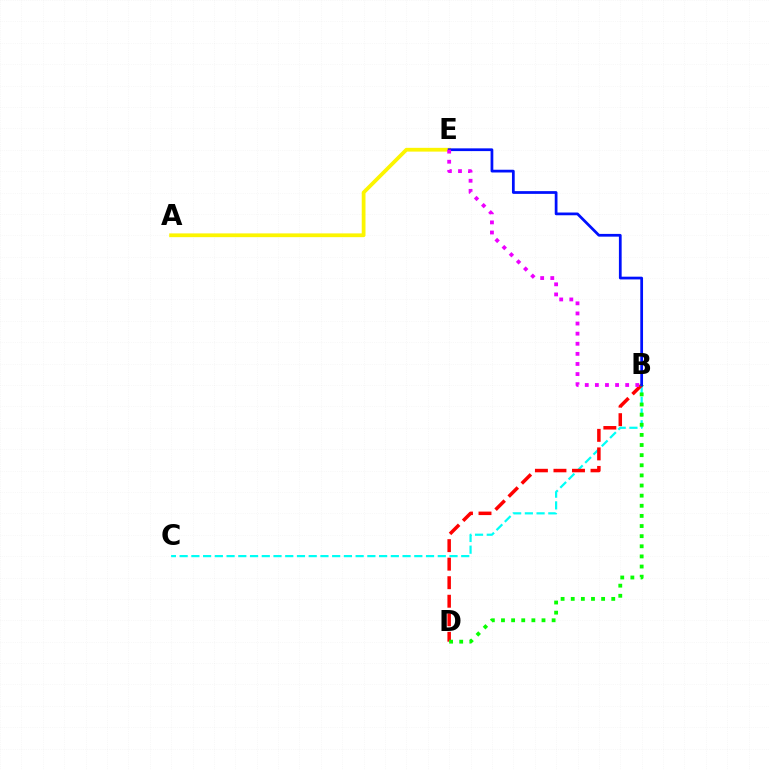{('B', 'C'): [{'color': '#00fff6', 'line_style': 'dashed', 'thickness': 1.59}], ('B', 'D'): [{'color': '#ff0000', 'line_style': 'dashed', 'thickness': 2.52}, {'color': '#08ff00', 'line_style': 'dotted', 'thickness': 2.75}], ('A', 'E'): [{'color': '#fcf500', 'line_style': 'solid', 'thickness': 2.71}], ('B', 'E'): [{'color': '#0010ff', 'line_style': 'solid', 'thickness': 1.98}, {'color': '#ee00ff', 'line_style': 'dotted', 'thickness': 2.74}]}